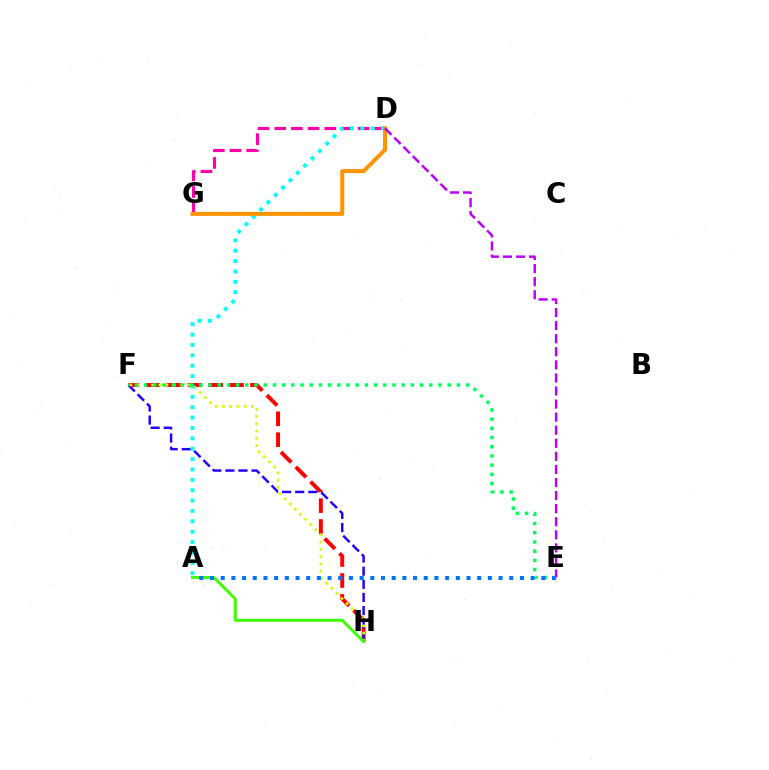{('F', 'H'): [{'color': '#ff0000', 'line_style': 'dashed', 'thickness': 2.84}, {'color': '#2500ff', 'line_style': 'dashed', 'thickness': 1.78}, {'color': '#d1ff00', 'line_style': 'dotted', 'thickness': 1.97}], ('D', 'G'): [{'color': '#ff00ac', 'line_style': 'dashed', 'thickness': 2.27}, {'color': '#ff9400', 'line_style': 'solid', 'thickness': 2.88}], ('A', 'D'): [{'color': '#00fff6', 'line_style': 'dotted', 'thickness': 2.82}], ('E', 'F'): [{'color': '#00ff5c', 'line_style': 'dotted', 'thickness': 2.5}], ('A', 'H'): [{'color': '#3dff00', 'line_style': 'solid', 'thickness': 2.12}], ('D', 'E'): [{'color': '#b900ff', 'line_style': 'dashed', 'thickness': 1.78}], ('A', 'E'): [{'color': '#0074ff', 'line_style': 'dotted', 'thickness': 2.9}]}